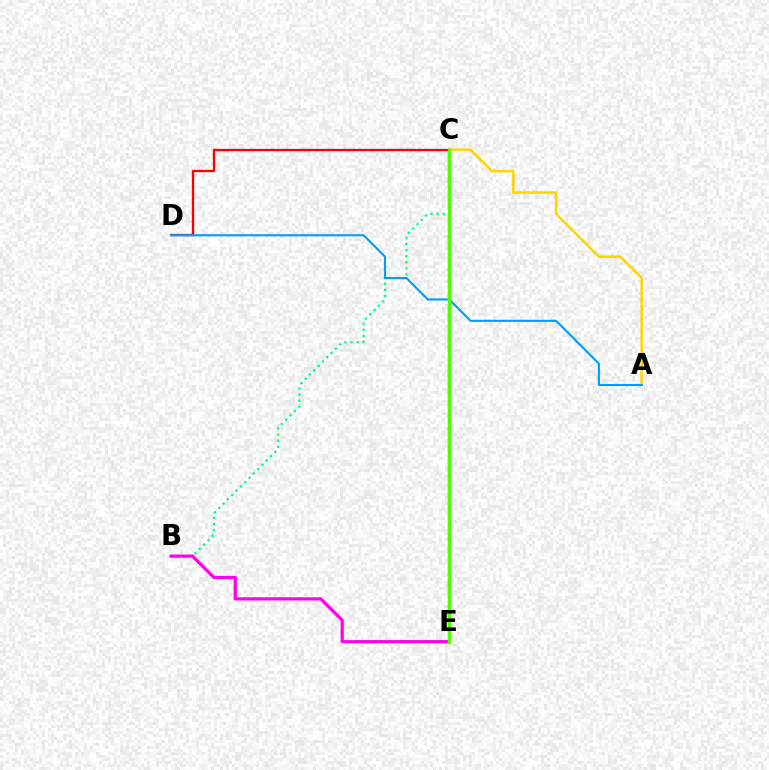{('B', 'C'): [{'color': '#00ff86', 'line_style': 'dotted', 'thickness': 1.66}], ('A', 'C'): [{'color': '#ffd500', 'line_style': 'solid', 'thickness': 1.81}], ('B', 'E'): [{'color': '#ff00ed', 'line_style': 'solid', 'thickness': 2.29}], ('C', 'D'): [{'color': '#ff0000', 'line_style': 'solid', 'thickness': 1.66}], ('C', 'E'): [{'color': '#3700ff', 'line_style': 'dashed', 'thickness': 1.51}, {'color': '#4fff00', 'line_style': 'solid', 'thickness': 2.52}], ('A', 'D'): [{'color': '#009eff', 'line_style': 'solid', 'thickness': 1.53}]}